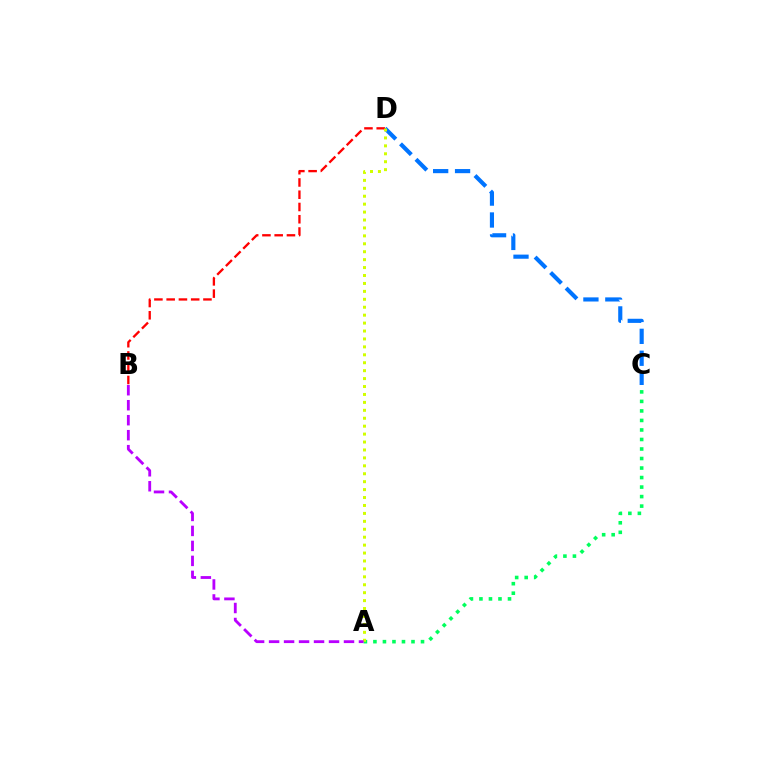{('C', 'D'): [{'color': '#0074ff', 'line_style': 'dashed', 'thickness': 2.98}], ('A', 'C'): [{'color': '#00ff5c', 'line_style': 'dotted', 'thickness': 2.59}], ('B', 'D'): [{'color': '#ff0000', 'line_style': 'dashed', 'thickness': 1.67}], ('A', 'D'): [{'color': '#d1ff00', 'line_style': 'dotted', 'thickness': 2.15}], ('A', 'B'): [{'color': '#b900ff', 'line_style': 'dashed', 'thickness': 2.04}]}